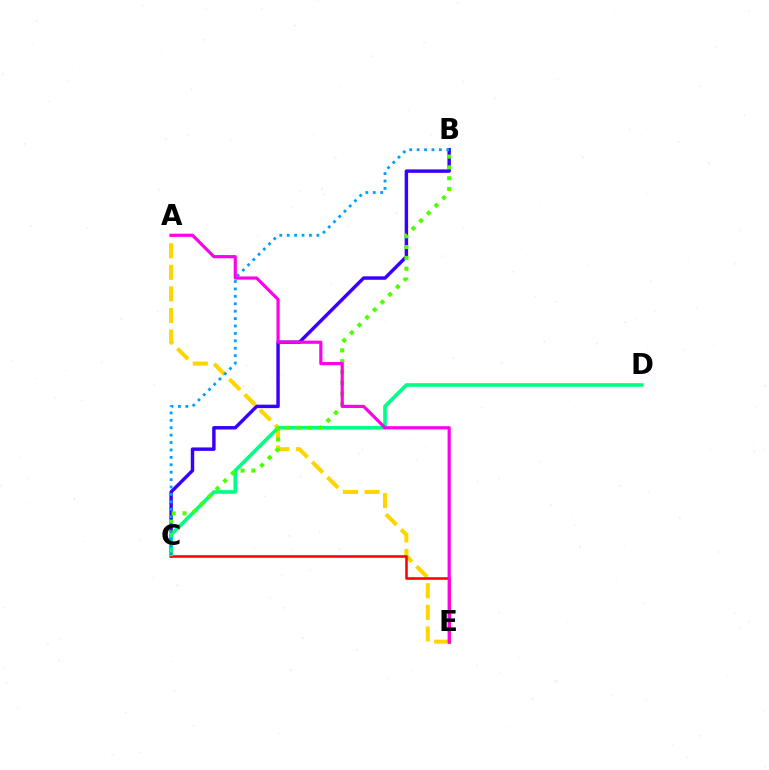{('B', 'C'): [{'color': '#3700ff', 'line_style': 'solid', 'thickness': 2.48}, {'color': '#4fff00', 'line_style': 'dotted', 'thickness': 2.94}, {'color': '#009eff', 'line_style': 'dotted', 'thickness': 2.01}], ('A', 'E'): [{'color': '#ffd500', 'line_style': 'dashed', 'thickness': 2.93}, {'color': '#ff00ed', 'line_style': 'solid', 'thickness': 2.29}], ('C', 'D'): [{'color': '#00ff86', 'line_style': 'solid', 'thickness': 2.63}], ('C', 'E'): [{'color': '#ff0000', 'line_style': 'solid', 'thickness': 1.84}]}